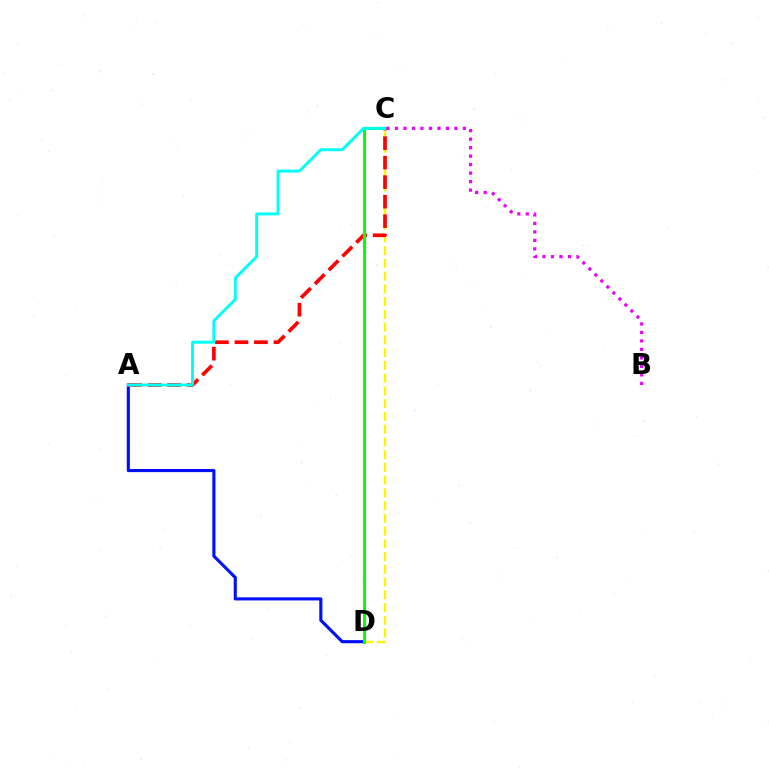{('C', 'D'): [{'color': '#fcf500', 'line_style': 'dashed', 'thickness': 1.73}, {'color': '#08ff00', 'line_style': 'solid', 'thickness': 2.18}], ('A', 'D'): [{'color': '#0010ff', 'line_style': 'solid', 'thickness': 2.24}], ('A', 'C'): [{'color': '#ff0000', 'line_style': 'dashed', 'thickness': 2.65}, {'color': '#00fff6', 'line_style': 'solid', 'thickness': 2.12}], ('B', 'C'): [{'color': '#ee00ff', 'line_style': 'dotted', 'thickness': 2.31}]}